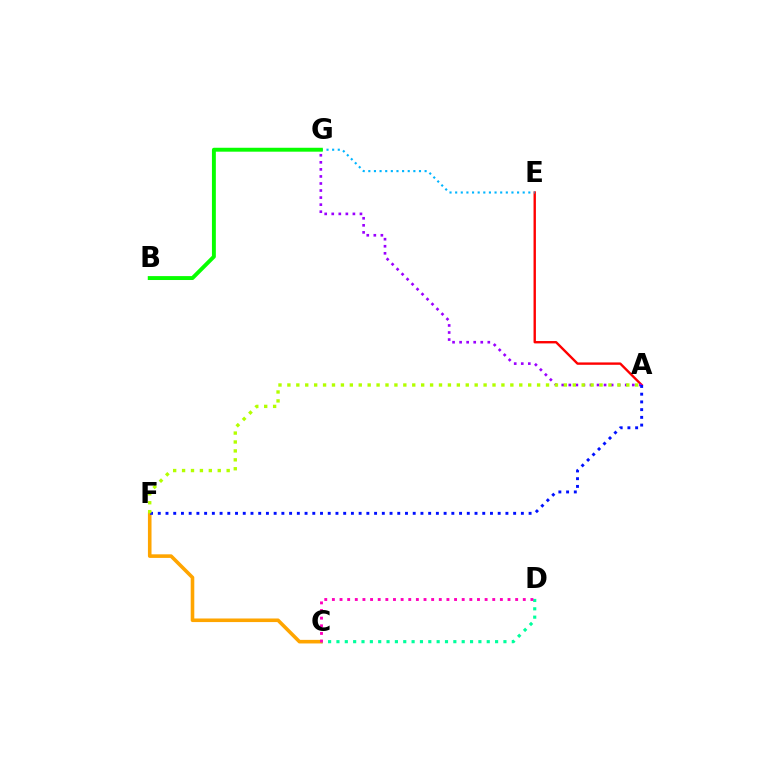{('A', 'E'): [{'color': '#ff0000', 'line_style': 'solid', 'thickness': 1.71}], ('E', 'G'): [{'color': '#00b5ff', 'line_style': 'dotted', 'thickness': 1.53}], ('C', 'D'): [{'color': '#00ff9d', 'line_style': 'dotted', 'thickness': 2.27}, {'color': '#ff00bd', 'line_style': 'dotted', 'thickness': 2.07}], ('B', 'G'): [{'color': '#08ff00', 'line_style': 'solid', 'thickness': 2.82}], ('A', 'G'): [{'color': '#9b00ff', 'line_style': 'dotted', 'thickness': 1.92}], ('C', 'F'): [{'color': '#ffa500', 'line_style': 'solid', 'thickness': 2.58}], ('A', 'F'): [{'color': '#0010ff', 'line_style': 'dotted', 'thickness': 2.1}, {'color': '#b3ff00', 'line_style': 'dotted', 'thickness': 2.42}]}